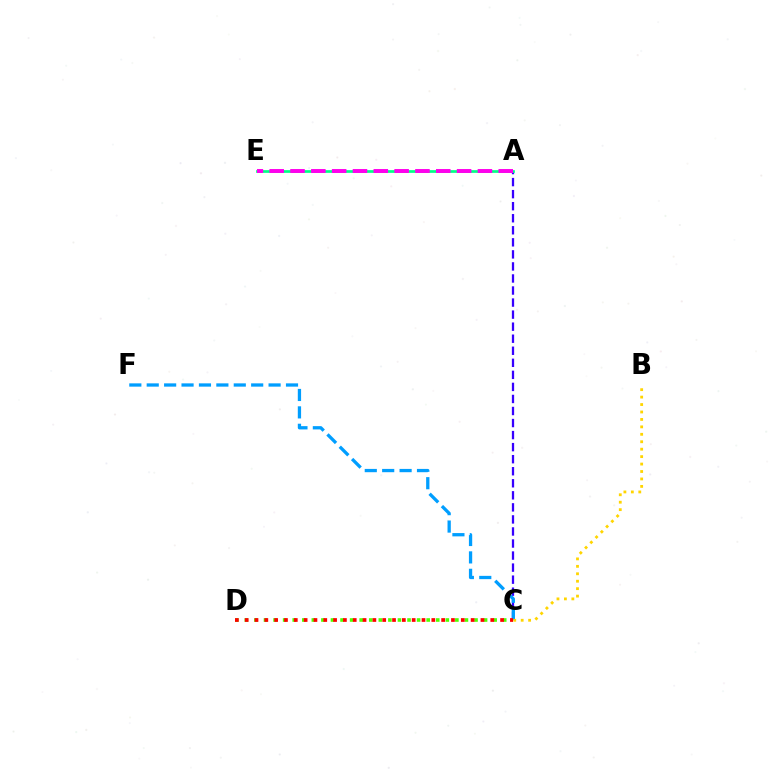{('A', 'C'): [{'color': '#3700ff', 'line_style': 'dashed', 'thickness': 1.64}], ('C', 'D'): [{'color': '#4fff00', 'line_style': 'dotted', 'thickness': 2.6}, {'color': '#ff0000', 'line_style': 'dotted', 'thickness': 2.67}], ('C', 'F'): [{'color': '#009eff', 'line_style': 'dashed', 'thickness': 2.37}], ('B', 'C'): [{'color': '#ffd500', 'line_style': 'dotted', 'thickness': 2.02}], ('A', 'E'): [{'color': '#00ff86', 'line_style': 'solid', 'thickness': 1.95}, {'color': '#ff00ed', 'line_style': 'dashed', 'thickness': 2.83}]}